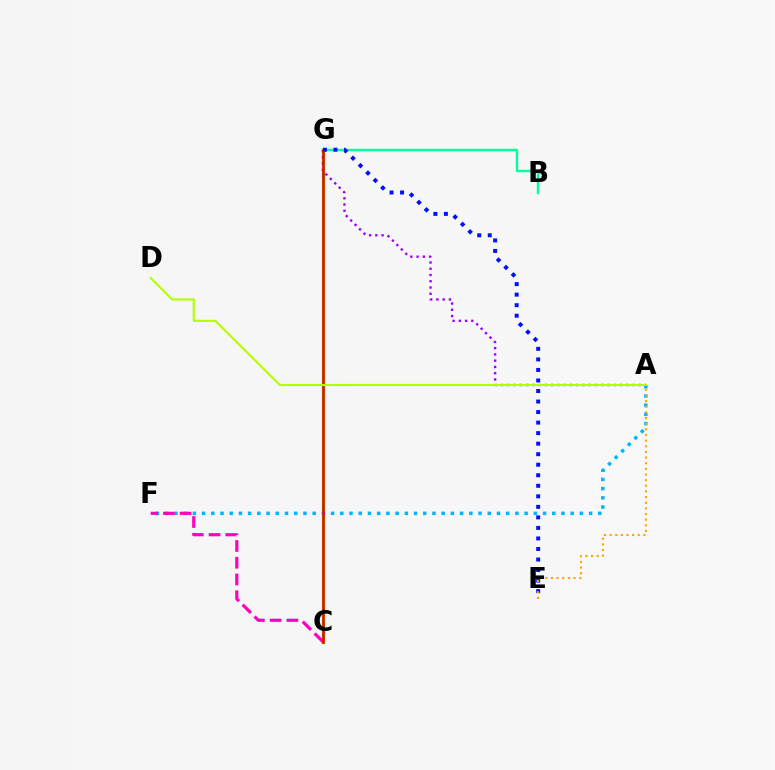{('C', 'G'): [{'color': '#08ff00', 'line_style': 'solid', 'thickness': 2.33}, {'color': '#ff0000', 'line_style': 'solid', 'thickness': 1.81}], ('A', 'F'): [{'color': '#00b5ff', 'line_style': 'dotted', 'thickness': 2.5}], ('C', 'F'): [{'color': '#ff00bd', 'line_style': 'dashed', 'thickness': 2.28}], ('A', 'G'): [{'color': '#9b00ff', 'line_style': 'dotted', 'thickness': 1.7}], ('B', 'G'): [{'color': '#00ff9d', 'line_style': 'solid', 'thickness': 1.73}], ('E', 'G'): [{'color': '#0010ff', 'line_style': 'dotted', 'thickness': 2.86}], ('A', 'E'): [{'color': '#ffa500', 'line_style': 'dotted', 'thickness': 1.53}], ('A', 'D'): [{'color': '#b3ff00', 'line_style': 'solid', 'thickness': 1.53}]}